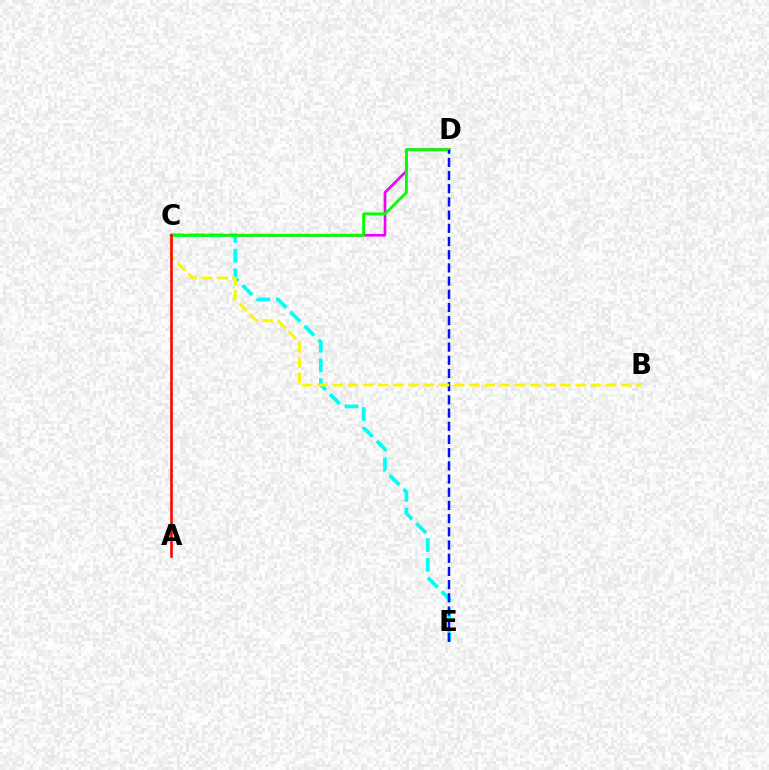{('C', 'D'): [{'color': '#ee00ff', 'line_style': 'solid', 'thickness': 1.9}, {'color': '#08ff00', 'line_style': 'solid', 'thickness': 2.09}], ('C', 'E'): [{'color': '#00fff6', 'line_style': 'dashed', 'thickness': 2.68}], ('D', 'E'): [{'color': '#0010ff', 'line_style': 'dashed', 'thickness': 1.79}], ('B', 'C'): [{'color': '#fcf500', 'line_style': 'dashed', 'thickness': 2.06}], ('A', 'C'): [{'color': '#ff0000', 'line_style': 'solid', 'thickness': 1.85}]}